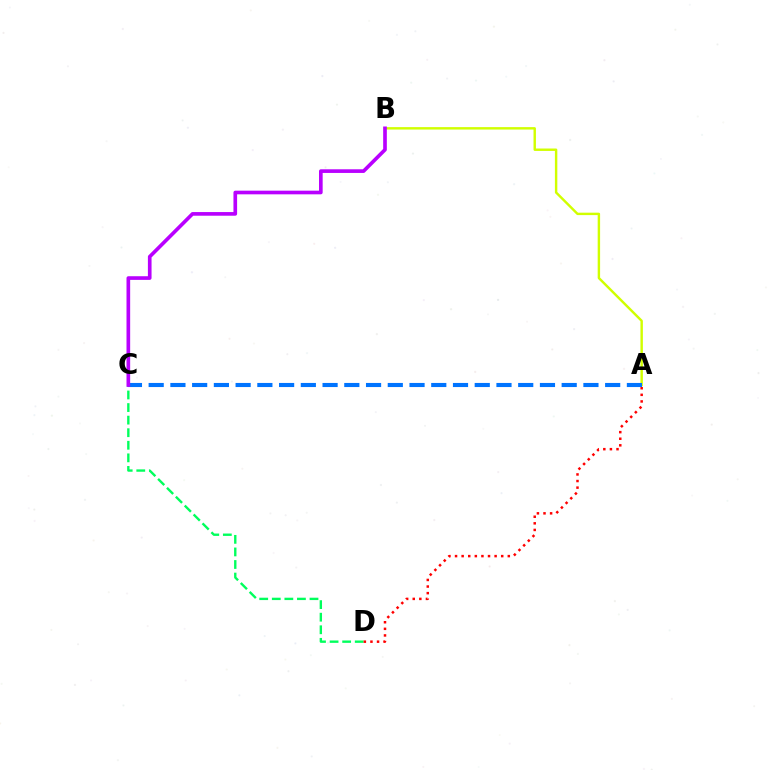{('C', 'D'): [{'color': '#00ff5c', 'line_style': 'dashed', 'thickness': 1.71}], ('A', 'B'): [{'color': '#d1ff00', 'line_style': 'solid', 'thickness': 1.75}], ('A', 'C'): [{'color': '#0074ff', 'line_style': 'dashed', 'thickness': 2.95}], ('A', 'D'): [{'color': '#ff0000', 'line_style': 'dotted', 'thickness': 1.79}], ('B', 'C'): [{'color': '#b900ff', 'line_style': 'solid', 'thickness': 2.63}]}